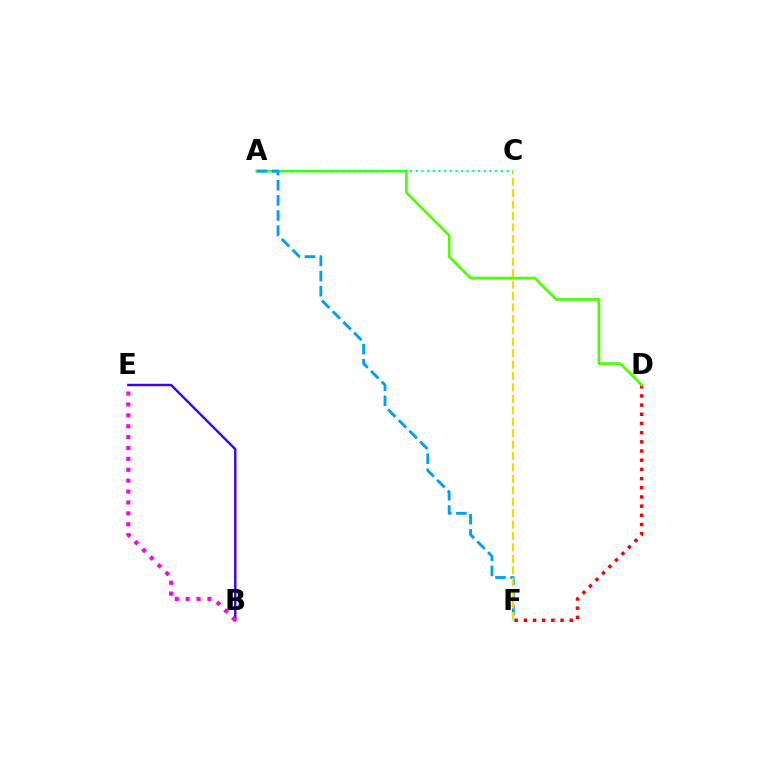{('D', 'F'): [{'color': '#ff0000', 'line_style': 'dotted', 'thickness': 2.5}], ('B', 'E'): [{'color': '#3700ff', 'line_style': 'solid', 'thickness': 1.72}, {'color': '#ff00ed', 'line_style': 'dotted', 'thickness': 2.96}], ('A', 'D'): [{'color': '#4fff00', 'line_style': 'solid', 'thickness': 1.94}], ('A', 'C'): [{'color': '#00ff86', 'line_style': 'dotted', 'thickness': 1.54}], ('A', 'F'): [{'color': '#009eff', 'line_style': 'dashed', 'thickness': 2.06}], ('C', 'F'): [{'color': '#ffd500', 'line_style': 'dashed', 'thickness': 1.55}]}